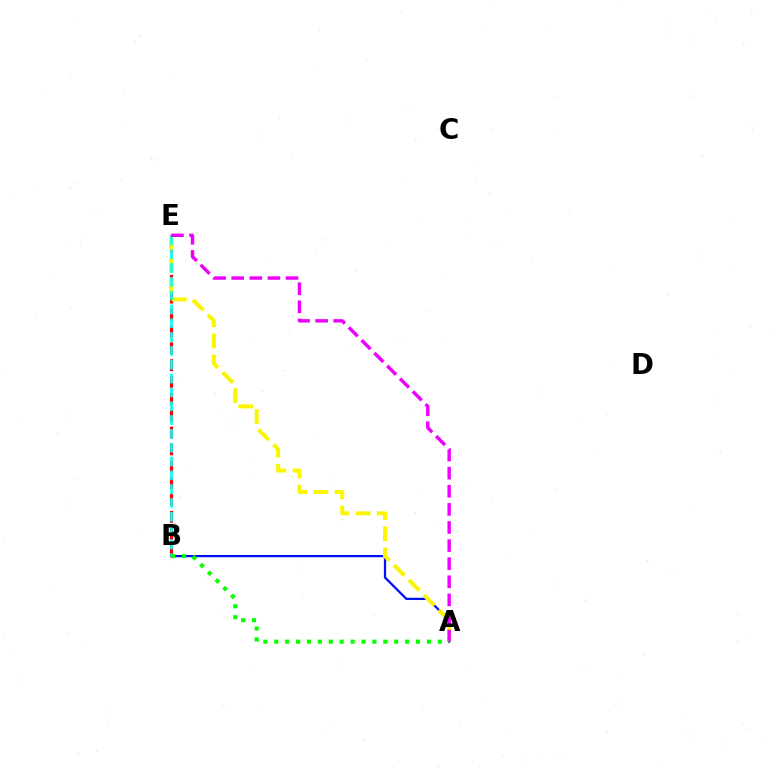{('A', 'B'): [{'color': '#0010ff', 'line_style': 'solid', 'thickness': 1.62}, {'color': '#08ff00', 'line_style': 'dotted', 'thickness': 2.96}], ('B', 'E'): [{'color': '#ff0000', 'line_style': 'dashed', 'thickness': 2.29}, {'color': '#00fff6', 'line_style': 'dashed', 'thickness': 1.88}], ('A', 'E'): [{'color': '#fcf500', 'line_style': 'dashed', 'thickness': 2.88}, {'color': '#ee00ff', 'line_style': 'dashed', 'thickness': 2.46}]}